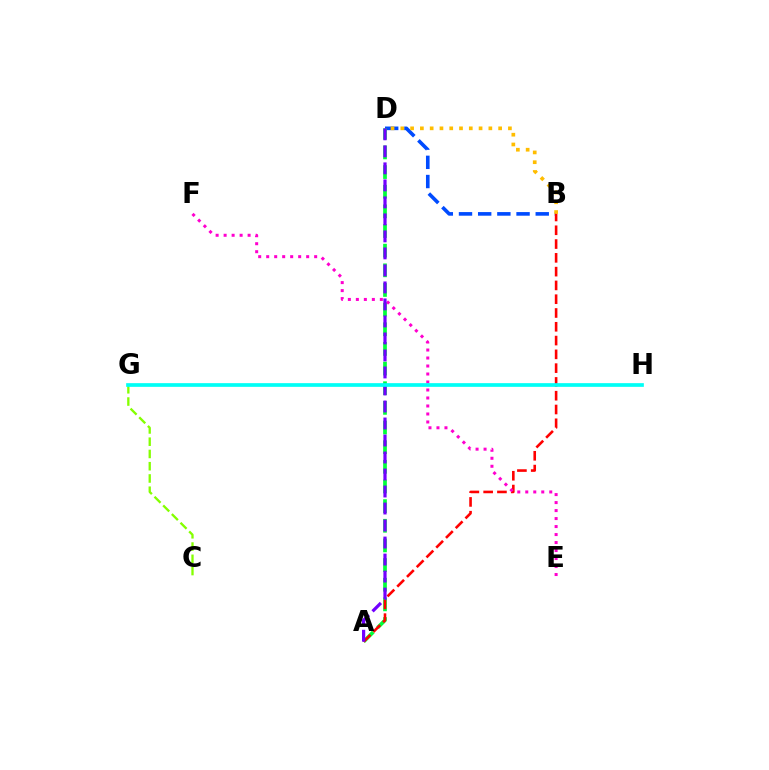{('B', 'D'): [{'color': '#004bff', 'line_style': 'dashed', 'thickness': 2.61}, {'color': '#ffbd00', 'line_style': 'dotted', 'thickness': 2.66}], ('A', 'D'): [{'color': '#00ff39', 'line_style': 'dashed', 'thickness': 2.67}, {'color': '#7200ff', 'line_style': 'dashed', 'thickness': 2.31}], ('A', 'B'): [{'color': '#ff0000', 'line_style': 'dashed', 'thickness': 1.87}], ('C', 'G'): [{'color': '#84ff00', 'line_style': 'dashed', 'thickness': 1.67}], ('E', 'F'): [{'color': '#ff00cf', 'line_style': 'dotted', 'thickness': 2.17}], ('G', 'H'): [{'color': '#00fff6', 'line_style': 'solid', 'thickness': 2.66}]}